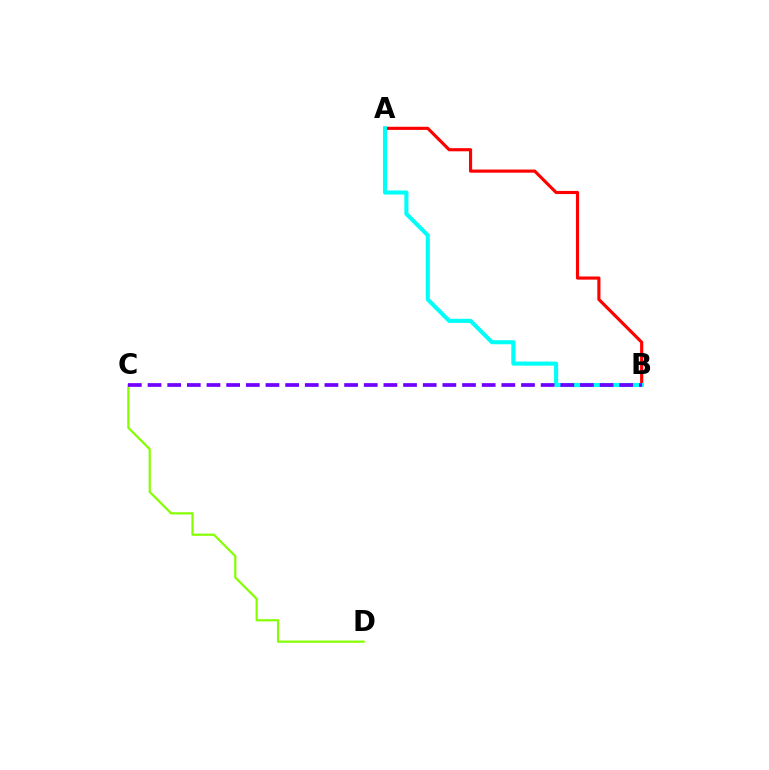{('C', 'D'): [{'color': '#84ff00', 'line_style': 'solid', 'thickness': 1.58}], ('A', 'B'): [{'color': '#ff0000', 'line_style': 'solid', 'thickness': 2.26}, {'color': '#00fff6', 'line_style': 'solid', 'thickness': 2.94}], ('B', 'C'): [{'color': '#7200ff', 'line_style': 'dashed', 'thickness': 2.67}]}